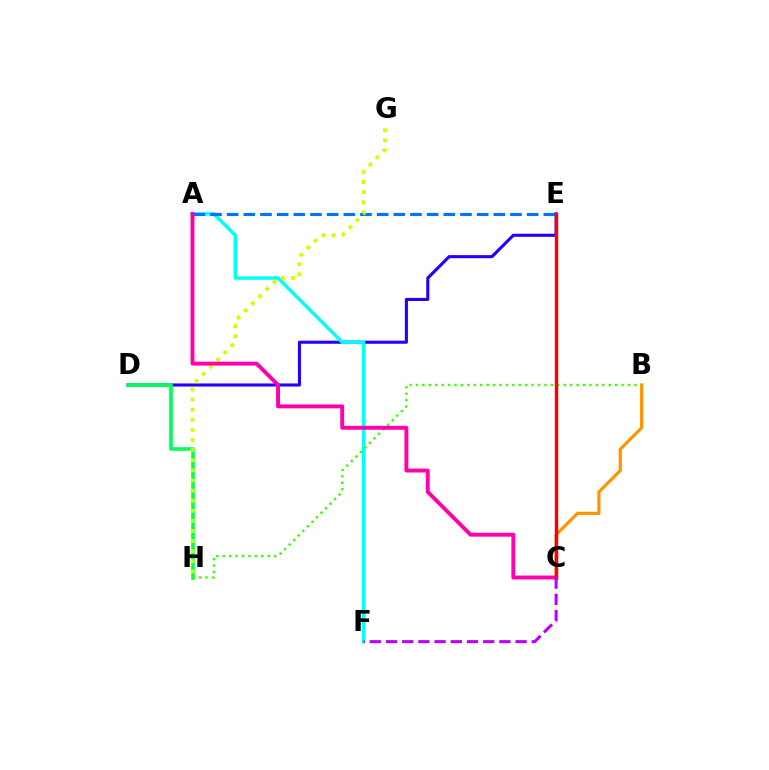{('B', 'C'): [{'color': '#ff9400', 'line_style': 'solid', 'thickness': 2.31}], ('D', 'E'): [{'color': '#2500ff', 'line_style': 'solid', 'thickness': 2.23}], ('D', 'H'): [{'color': '#00ff5c', 'line_style': 'solid', 'thickness': 2.62}], ('A', 'F'): [{'color': '#00fff6', 'line_style': 'solid', 'thickness': 2.49}], ('B', 'H'): [{'color': '#3dff00', 'line_style': 'dotted', 'thickness': 1.75}], ('A', 'E'): [{'color': '#0074ff', 'line_style': 'dashed', 'thickness': 2.26}], ('G', 'H'): [{'color': '#d1ff00', 'line_style': 'dotted', 'thickness': 2.75}], ('A', 'C'): [{'color': '#ff00ac', 'line_style': 'solid', 'thickness': 2.82}], ('C', 'E'): [{'color': '#ff0000', 'line_style': 'solid', 'thickness': 2.46}], ('C', 'F'): [{'color': '#b900ff', 'line_style': 'dashed', 'thickness': 2.2}]}